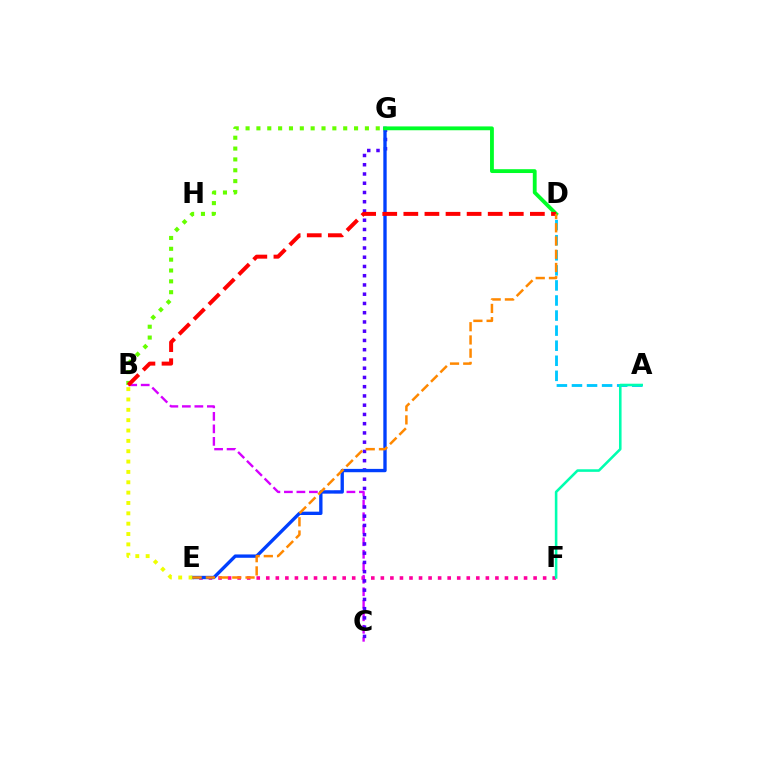{('E', 'F'): [{'color': '#ff00a0', 'line_style': 'dotted', 'thickness': 2.59}], ('B', 'C'): [{'color': '#d600ff', 'line_style': 'dashed', 'thickness': 1.7}], ('C', 'G'): [{'color': '#4f00ff', 'line_style': 'dotted', 'thickness': 2.51}], ('A', 'D'): [{'color': '#00c7ff', 'line_style': 'dashed', 'thickness': 2.05}], ('E', 'G'): [{'color': '#003fff', 'line_style': 'solid', 'thickness': 2.4}], ('B', 'E'): [{'color': '#eeff00', 'line_style': 'dotted', 'thickness': 2.81}], ('D', 'G'): [{'color': '#00ff27', 'line_style': 'solid', 'thickness': 2.76}], ('B', 'G'): [{'color': '#66ff00', 'line_style': 'dotted', 'thickness': 2.95}], ('B', 'D'): [{'color': '#ff0000', 'line_style': 'dashed', 'thickness': 2.87}], ('A', 'F'): [{'color': '#00ffaf', 'line_style': 'solid', 'thickness': 1.85}], ('D', 'E'): [{'color': '#ff8800', 'line_style': 'dashed', 'thickness': 1.8}]}